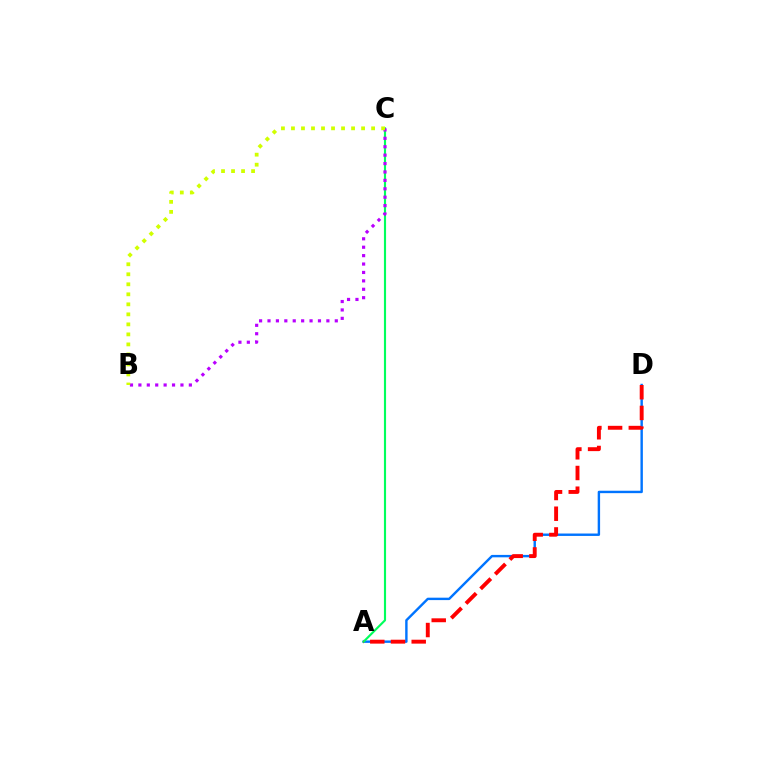{('A', 'D'): [{'color': '#0074ff', 'line_style': 'solid', 'thickness': 1.74}, {'color': '#ff0000', 'line_style': 'dashed', 'thickness': 2.81}], ('A', 'C'): [{'color': '#00ff5c', 'line_style': 'solid', 'thickness': 1.54}], ('B', 'C'): [{'color': '#b900ff', 'line_style': 'dotted', 'thickness': 2.29}, {'color': '#d1ff00', 'line_style': 'dotted', 'thickness': 2.72}]}